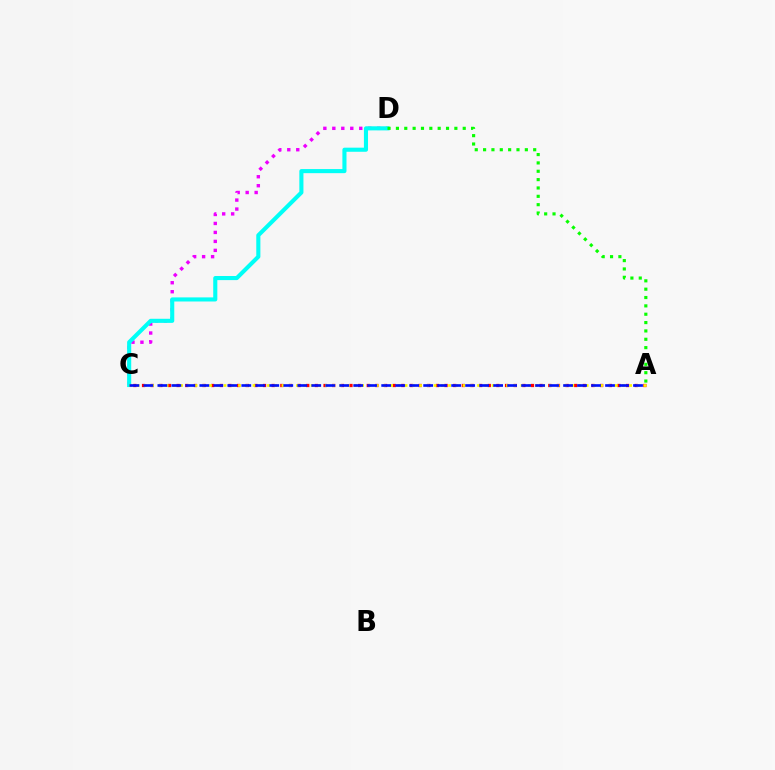{('C', 'D'): [{'color': '#ee00ff', 'line_style': 'dotted', 'thickness': 2.44}, {'color': '#00fff6', 'line_style': 'solid', 'thickness': 2.95}], ('A', 'C'): [{'color': '#ff0000', 'line_style': 'dotted', 'thickness': 2.35}, {'color': '#fcf500', 'line_style': 'dotted', 'thickness': 1.97}, {'color': '#0010ff', 'line_style': 'dashed', 'thickness': 1.9}], ('A', 'D'): [{'color': '#08ff00', 'line_style': 'dotted', 'thickness': 2.27}]}